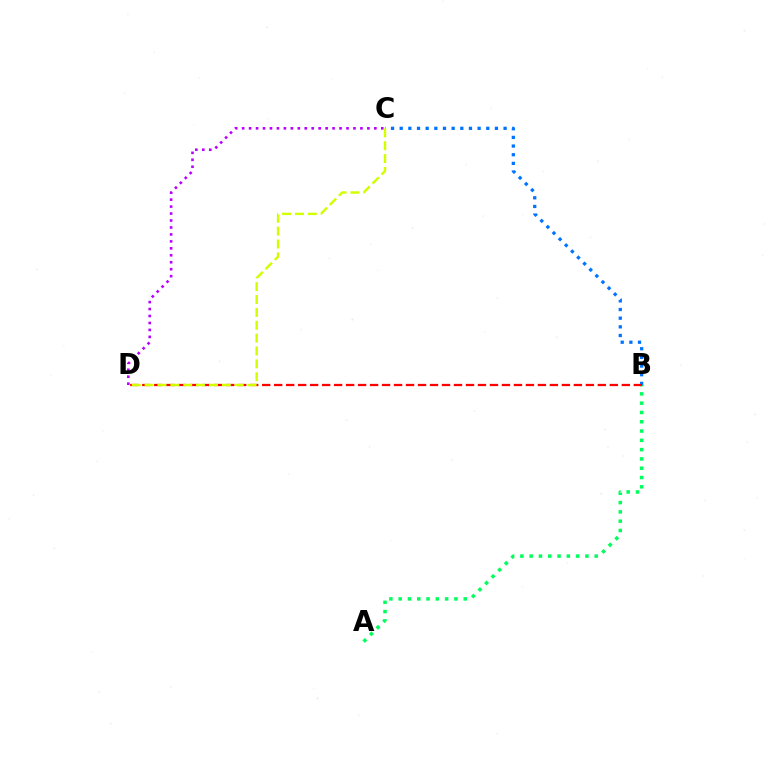{('B', 'C'): [{'color': '#0074ff', 'line_style': 'dotted', 'thickness': 2.35}], ('C', 'D'): [{'color': '#b900ff', 'line_style': 'dotted', 'thickness': 1.89}, {'color': '#d1ff00', 'line_style': 'dashed', 'thickness': 1.75}], ('A', 'B'): [{'color': '#00ff5c', 'line_style': 'dotted', 'thickness': 2.53}], ('B', 'D'): [{'color': '#ff0000', 'line_style': 'dashed', 'thickness': 1.63}]}